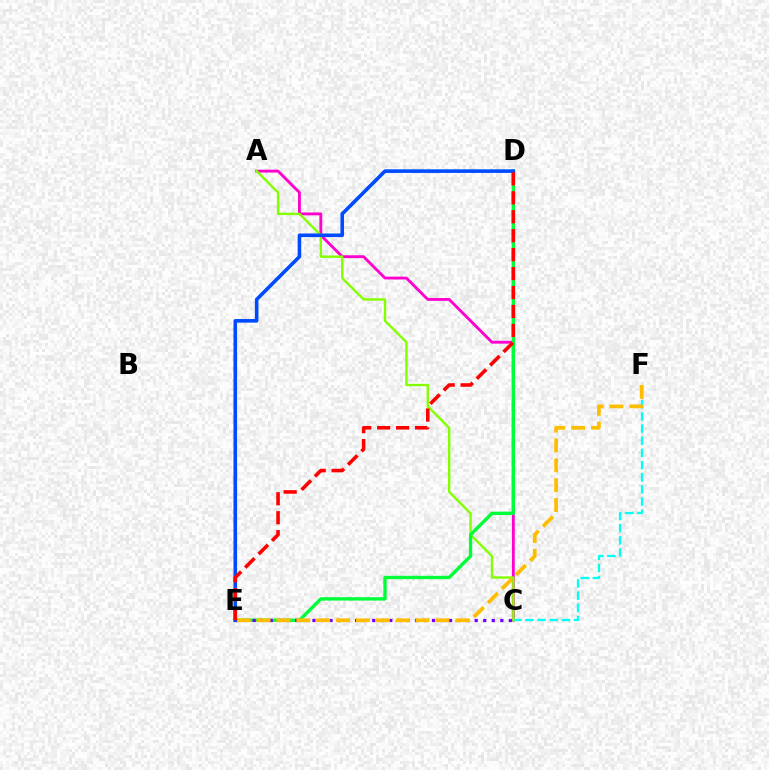{('A', 'C'): [{'color': '#ff00cf', 'line_style': 'solid', 'thickness': 2.05}, {'color': '#84ff00', 'line_style': 'solid', 'thickness': 1.72}], ('C', 'F'): [{'color': '#00fff6', 'line_style': 'dashed', 'thickness': 1.65}], ('D', 'E'): [{'color': '#00ff39', 'line_style': 'solid', 'thickness': 2.42}, {'color': '#004bff', 'line_style': 'solid', 'thickness': 2.59}, {'color': '#ff0000', 'line_style': 'dashed', 'thickness': 2.57}], ('C', 'E'): [{'color': '#7200ff', 'line_style': 'dotted', 'thickness': 2.32}], ('E', 'F'): [{'color': '#ffbd00', 'line_style': 'dashed', 'thickness': 2.7}]}